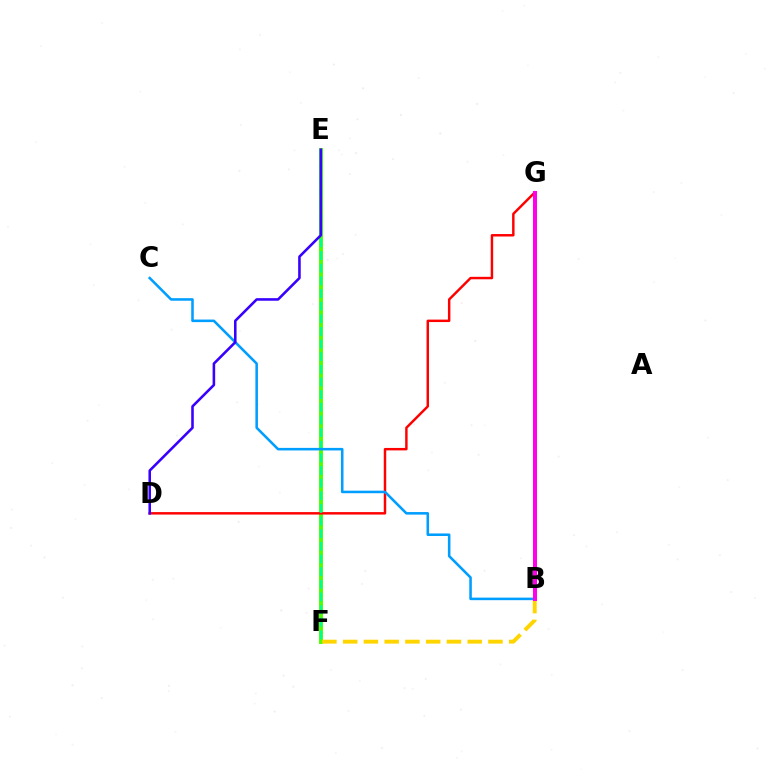{('E', 'F'): [{'color': '#4fff00', 'line_style': 'solid', 'thickness': 2.82}, {'color': '#00ff86', 'line_style': 'dashed', 'thickness': 1.72}], ('D', 'G'): [{'color': '#ff0000', 'line_style': 'solid', 'thickness': 1.77}], ('B', 'F'): [{'color': '#ffd500', 'line_style': 'dashed', 'thickness': 2.82}], ('B', 'C'): [{'color': '#009eff', 'line_style': 'solid', 'thickness': 1.84}], ('D', 'E'): [{'color': '#3700ff', 'line_style': 'solid', 'thickness': 1.85}], ('B', 'G'): [{'color': '#ff00ed', 'line_style': 'solid', 'thickness': 2.9}]}